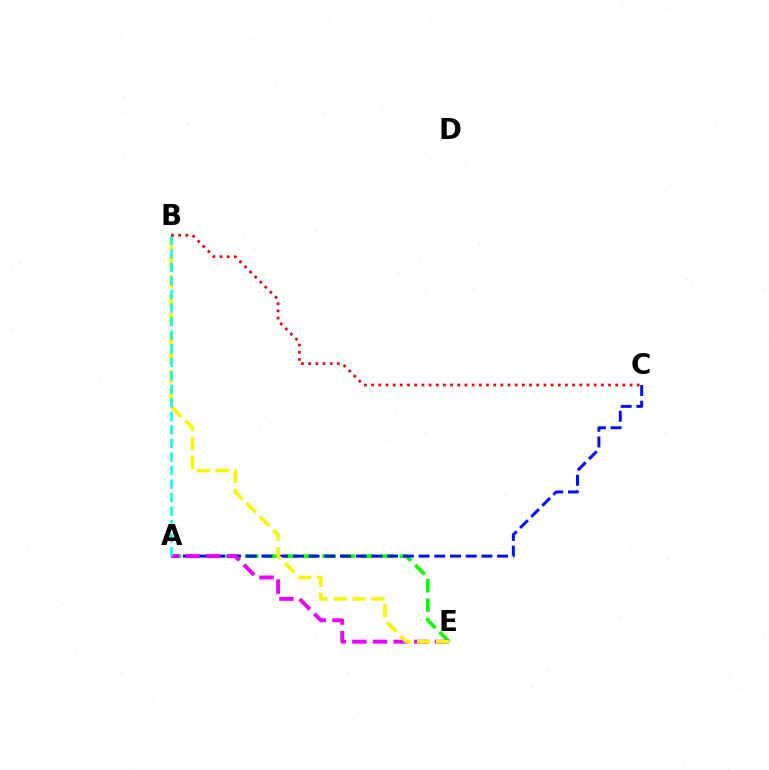{('A', 'E'): [{'color': '#08ff00', 'line_style': 'dashed', 'thickness': 2.63}, {'color': '#ee00ff', 'line_style': 'dashed', 'thickness': 2.8}], ('A', 'C'): [{'color': '#0010ff', 'line_style': 'dashed', 'thickness': 2.13}], ('B', 'E'): [{'color': '#fcf500', 'line_style': 'dashed', 'thickness': 2.58}], ('A', 'B'): [{'color': '#00fff6', 'line_style': 'dashed', 'thickness': 1.84}], ('B', 'C'): [{'color': '#ff0000', 'line_style': 'dotted', 'thickness': 1.95}]}